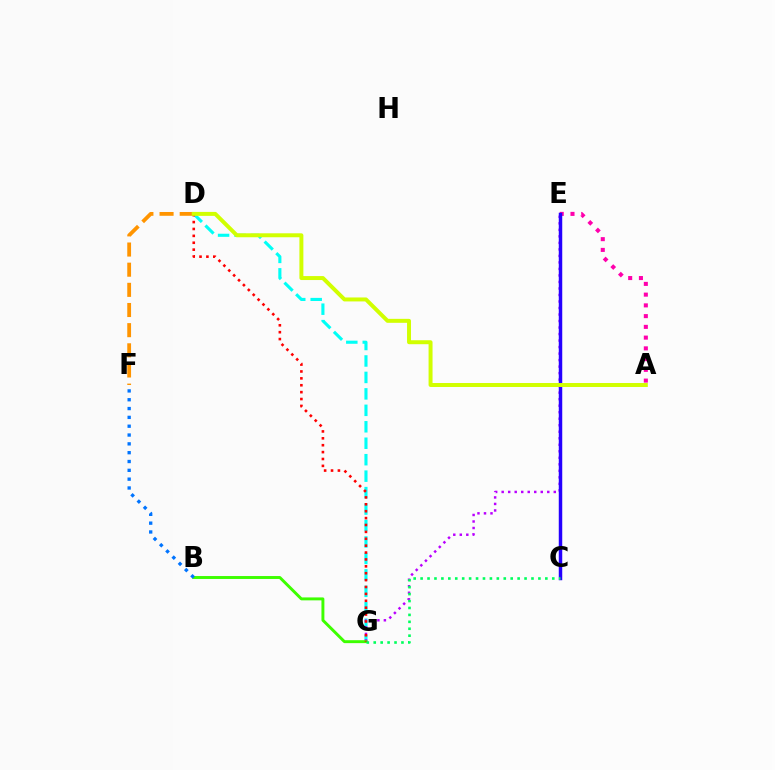{('D', 'G'): [{'color': '#00fff6', 'line_style': 'dashed', 'thickness': 2.24}, {'color': '#ff0000', 'line_style': 'dotted', 'thickness': 1.87}], ('D', 'F'): [{'color': '#ff9400', 'line_style': 'dashed', 'thickness': 2.74}], ('E', 'G'): [{'color': '#b900ff', 'line_style': 'dotted', 'thickness': 1.77}], ('B', 'G'): [{'color': '#3dff00', 'line_style': 'solid', 'thickness': 2.11}], ('A', 'E'): [{'color': '#ff00ac', 'line_style': 'dotted', 'thickness': 2.92}], ('C', 'E'): [{'color': '#2500ff', 'line_style': 'solid', 'thickness': 2.5}], ('B', 'F'): [{'color': '#0074ff', 'line_style': 'dotted', 'thickness': 2.4}], ('C', 'G'): [{'color': '#00ff5c', 'line_style': 'dotted', 'thickness': 1.88}], ('A', 'D'): [{'color': '#d1ff00', 'line_style': 'solid', 'thickness': 2.85}]}